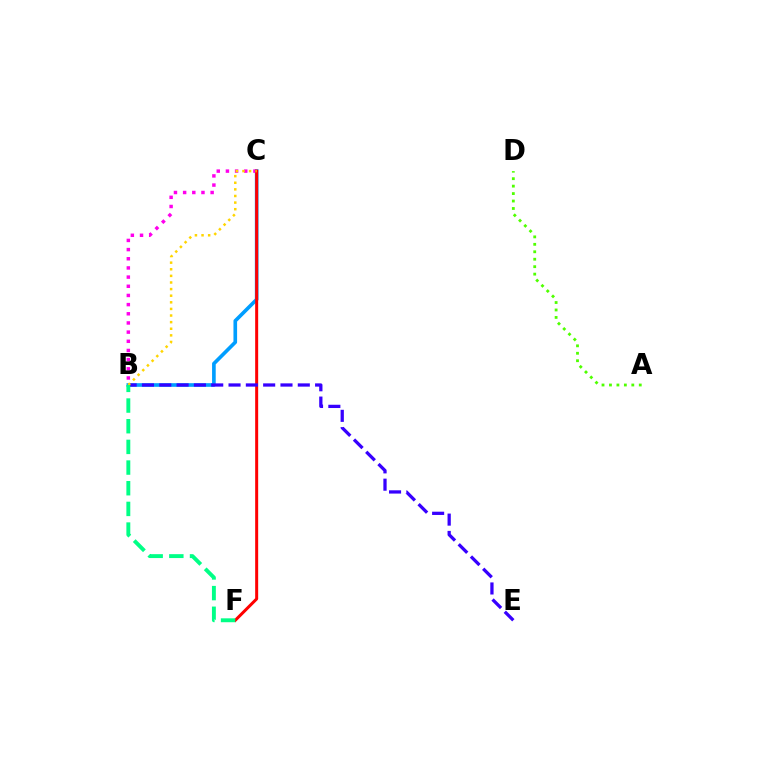{('B', 'C'): [{'color': '#009eff', 'line_style': 'solid', 'thickness': 2.62}, {'color': '#ff00ed', 'line_style': 'dotted', 'thickness': 2.49}, {'color': '#ffd500', 'line_style': 'dotted', 'thickness': 1.8}], ('C', 'F'): [{'color': '#ff0000', 'line_style': 'solid', 'thickness': 2.16}], ('B', 'E'): [{'color': '#3700ff', 'line_style': 'dashed', 'thickness': 2.35}], ('B', 'F'): [{'color': '#00ff86', 'line_style': 'dashed', 'thickness': 2.81}], ('A', 'D'): [{'color': '#4fff00', 'line_style': 'dotted', 'thickness': 2.02}]}